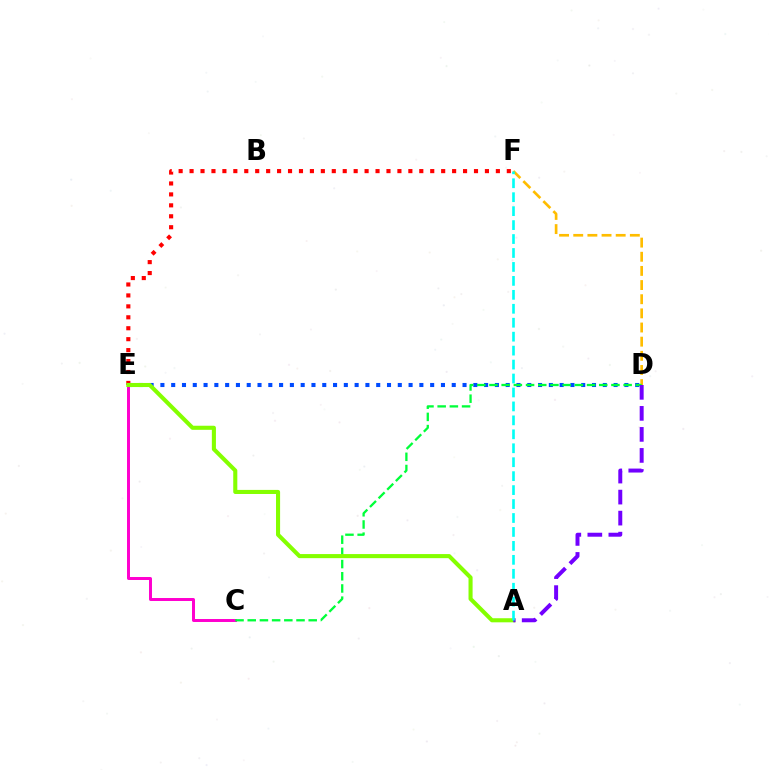{('C', 'E'): [{'color': '#ff00cf', 'line_style': 'solid', 'thickness': 2.14}], ('E', 'F'): [{'color': '#ff0000', 'line_style': 'dotted', 'thickness': 2.97}], ('D', 'F'): [{'color': '#ffbd00', 'line_style': 'dashed', 'thickness': 1.92}], ('D', 'E'): [{'color': '#004bff', 'line_style': 'dotted', 'thickness': 2.93}], ('C', 'D'): [{'color': '#00ff39', 'line_style': 'dashed', 'thickness': 1.66}], ('A', 'E'): [{'color': '#84ff00', 'line_style': 'solid', 'thickness': 2.94}], ('A', 'D'): [{'color': '#7200ff', 'line_style': 'dashed', 'thickness': 2.86}], ('A', 'F'): [{'color': '#00fff6', 'line_style': 'dashed', 'thickness': 1.89}]}